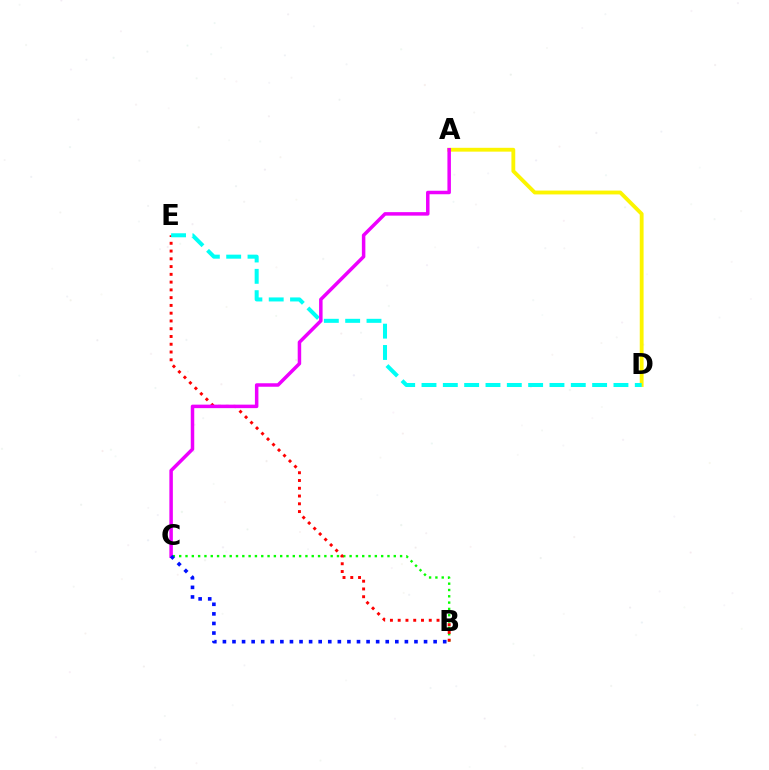{('B', 'C'): [{'color': '#08ff00', 'line_style': 'dotted', 'thickness': 1.71}, {'color': '#0010ff', 'line_style': 'dotted', 'thickness': 2.6}], ('B', 'E'): [{'color': '#ff0000', 'line_style': 'dotted', 'thickness': 2.11}], ('A', 'D'): [{'color': '#fcf500', 'line_style': 'solid', 'thickness': 2.76}], ('D', 'E'): [{'color': '#00fff6', 'line_style': 'dashed', 'thickness': 2.9}], ('A', 'C'): [{'color': '#ee00ff', 'line_style': 'solid', 'thickness': 2.52}]}